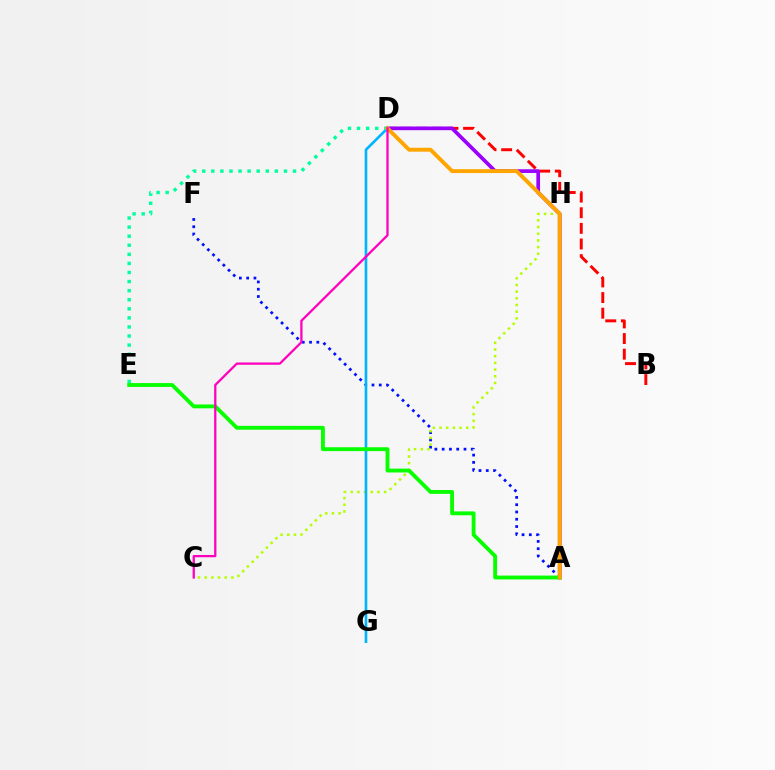{('B', 'D'): [{'color': '#ff0000', 'line_style': 'dashed', 'thickness': 2.12}], ('A', 'F'): [{'color': '#0010ff', 'line_style': 'dotted', 'thickness': 1.98}], ('A', 'D'): [{'color': '#9b00ff', 'line_style': 'solid', 'thickness': 2.66}, {'color': '#ffa500', 'line_style': 'solid', 'thickness': 2.81}], ('C', 'H'): [{'color': '#b3ff00', 'line_style': 'dotted', 'thickness': 1.82}], ('D', 'G'): [{'color': '#00b5ff', 'line_style': 'solid', 'thickness': 1.9}], ('D', 'E'): [{'color': '#00ff9d', 'line_style': 'dotted', 'thickness': 2.47}], ('A', 'E'): [{'color': '#08ff00', 'line_style': 'solid', 'thickness': 2.78}], ('C', 'D'): [{'color': '#ff00bd', 'line_style': 'solid', 'thickness': 1.64}]}